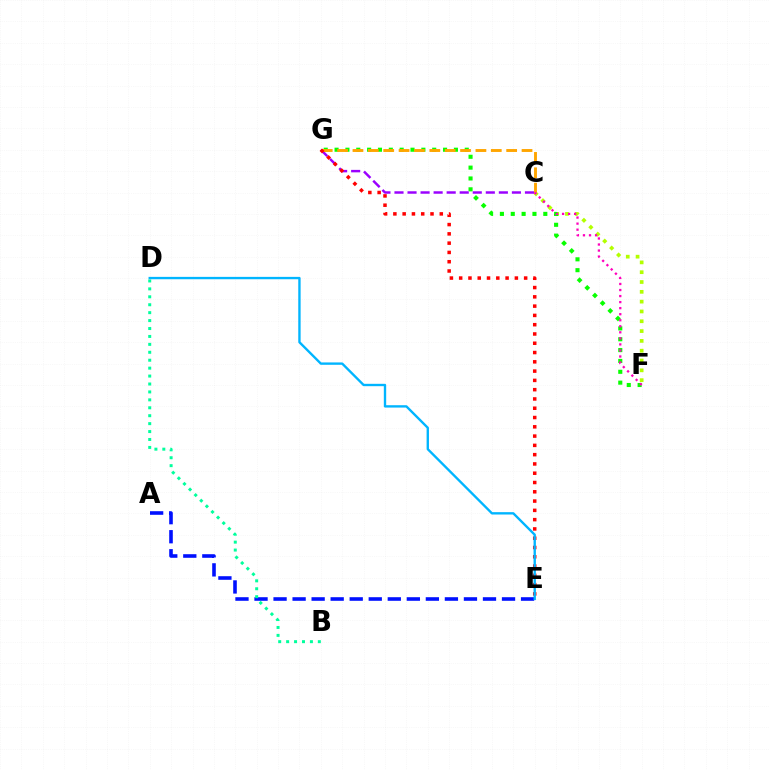{('C', 'F'): [{'color': '#b3ff00', 'line_style': 'dotted', 'thickness': 2.67}, {'color': '#ff00bd', 'line_style': 'dotted', 'thickness': 1.64}], ('F', 'G'): [{'color': '#08ff00', 'line_style': 'dotted', 'thickness': 2.95}], ('C', 'G'): [{'color': '#9b00ff', 'line_style': 'dashed', 'thickness': 1.77}, {'color': '#ffa500', 'line_style': 'dashed', 'thickness': 2.09}], ('A', 'E'): [{'color': '#0010ff', 'line_style': 'dashed', 'thickness': 2.59}], ('E', 'G'): [{'color': '#ff0000', 'line_style': 'dotted', 'thickness': 2.52}], ('B', 'D'): [{'color': '#00ff9d', 'line_style': 'dotted', 'thickness': 2.15}], ('D', 'E'): [{'color': '#00b5ff', 'line_style': 'solid', 'thickness': 1.7}]}